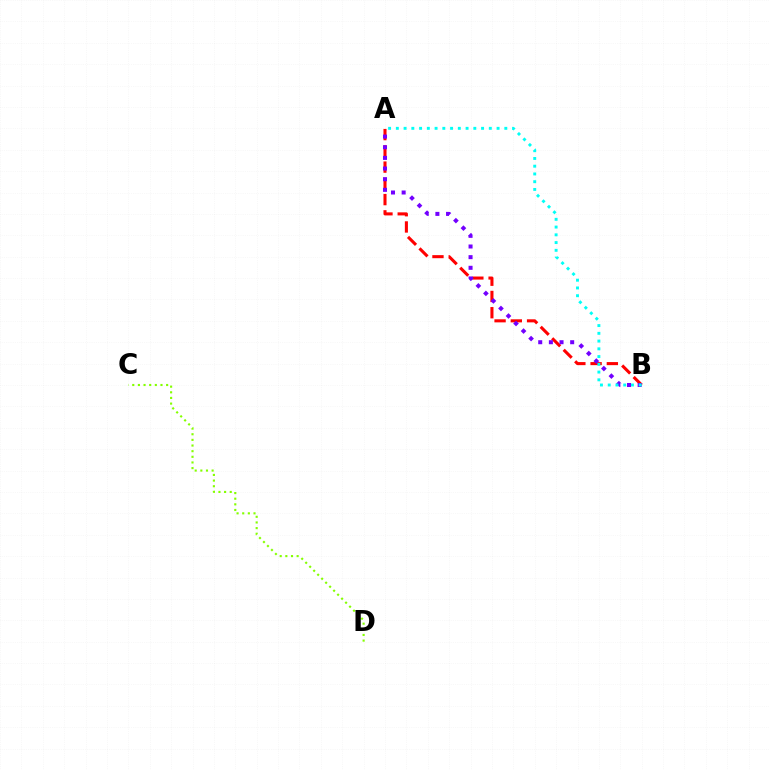{('C', 'D'): [{'color': '#84ff00', 'line_style': 'dotted', 'thickness': 1.53}], ('A', 'B'): [{'color': '#ff0000', 'line_style': 'dashed', 'thickness': 2.21}, {'color': '#7200ff', 'line_style': 'dotted', 'thickness': 2.89}, {'color': '#00fff6', 'line_style': 'dotted', 'thickness': 2.11}]}